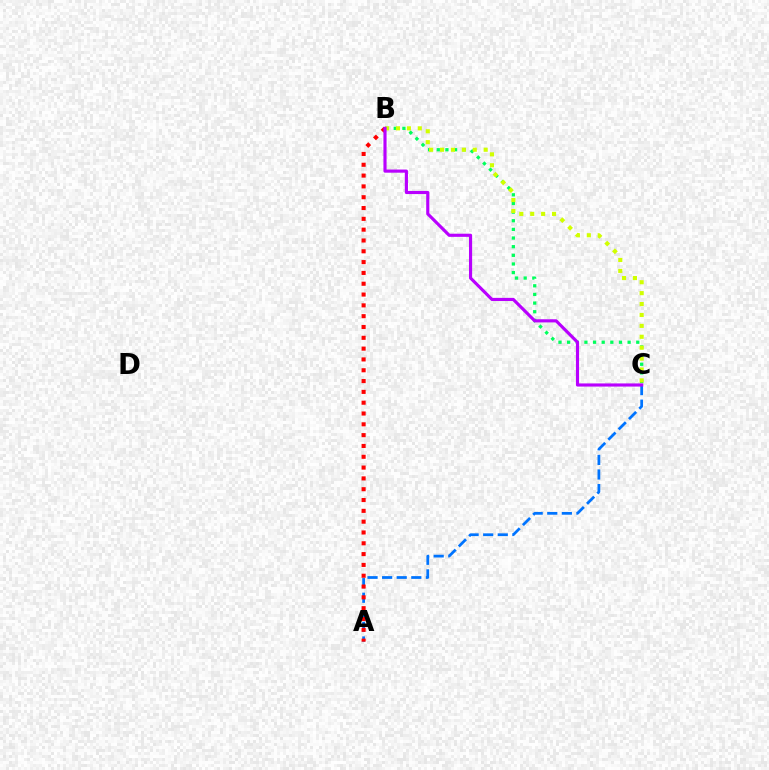{('B', 'C'): [{'color': '#00ff5c', 'line_style': 'dotted', 'thickness': 2.35}, {'color': '#d1ff00', 'line_style': 'dotted', 'thickness': 2.96}, {'color': '#b900ff', 'line_style': 'solid', 'thickness': 2.26}], ('A', 'C'): [{'color': '#0074ff', 'line_style': 'dashed', 'thickness': 1.98}], ('A', 'B'): [{'color': '#ff0000', 'line_style': 'dotted', 'thickness': 2.94}]}